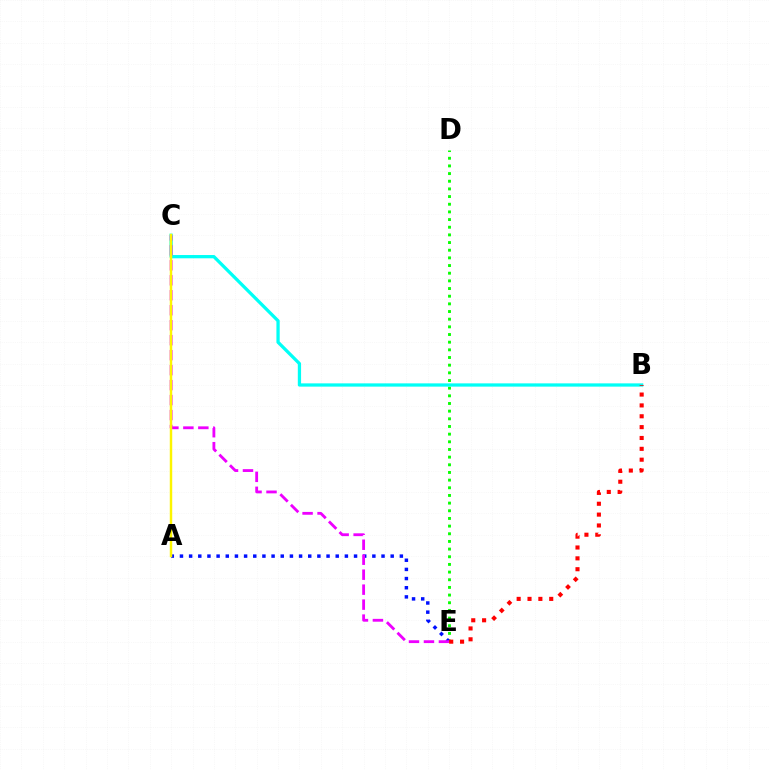{('D', 'E'): [{'color': '#08ff00', 'line_style': 'dotted', 'thickness': 2.08}], ('A', 'E'): [{'color': '#0010ff', 'line_style': 'dotted', 'thickness': 2.49}], ('B', 'C'): [{'color': '#00fff6', 'line_style': 'solid', 'thickness': 2.35}], ('C', 'E'): [{'color': '#ee00ff', 'line_style': 'dashed', 'thickness': 2.03}], ('B', 'E'): [{'color': '#ff0000', 'line_style': 'dotted', 'thickness': 2.95}], ('A', 'C'): [{'color': '#fcf500', 'line_style': 'solid', 'thickness': 1.76}]}